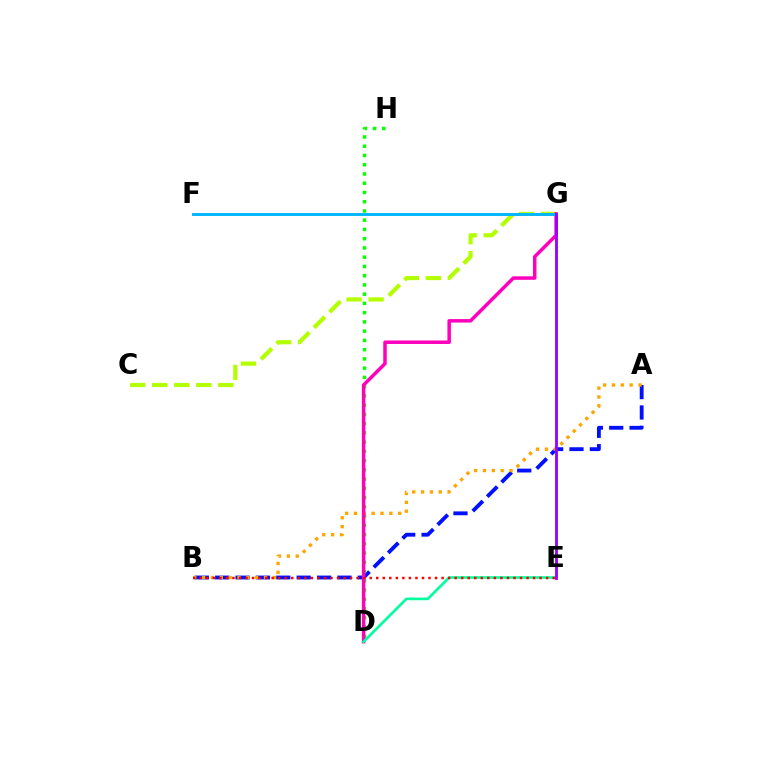{('A', 'B'): [{'color': '#0010ff', 'line_style': 'dashed', 'thickness': 2.77}, {'color': '#ffa500', 'line_style': 'dotted', 'thickness': 2.4}], ('D', 'H'): [{'color': '#08ff00', 'line_style': 'dotted', 'thickness': 2.51}], ('C', 'G'): [{'color': '#b3ff00', 'line_style': 'dashed', 'thickness': 2.99}], ('D', 'G'): [{'color': '#ff00bd', 'line_style': 'solid', 'thickness': 2.51}], ('D', 'E'): [{'color': '#00ff9d', 'line_style': 'solid', 'thickness': 1.91}], ('B', 'E'): [{'color': '#ff0000', 'line_style': 'dotted', 'thickness': 1.78}], ('F', 'G'): [{'color': '#00b5ff', 'line_style': 'solid', 'thickness': 2.1}], ('E', 'G'): [{'color': '#9b00ff', 'line_style': 'solid', 'thickness': 2.05}]}